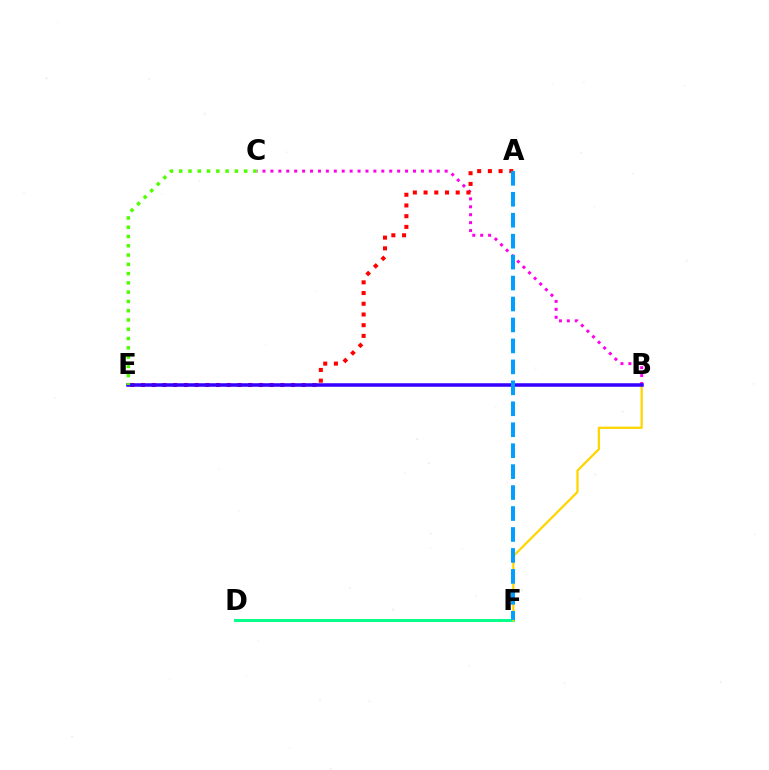{('B', 'C'): [{'color': '#ff00ed', 'line_style': 'dotted', 'thickness': 2.15}], ('D', 'F'): [{'color': '#00ff86', 'line_style': 'solid', 'thickness': 2.09}], ('A', 'E'): [{'color': '#ff0000', 'line_style': 'dotted', 'thickness': 2.91}], ('B', 'F'): [{'color': '#ffd500', 'line_style': 'solid', 'thickness': 1.63}], ('B', 'E'): [{'color': '#3700ff', 'line_style': 'solid', 'thickness': 2.54}], ('A', 'F'): [{'color': '#009eff', 'line_style': 'dashed', 'thickness': 2.85}], ('C', 'E'): [{'color': '#4fff00', 'line_style': 'dotted', 'thickness': 2.52}]}